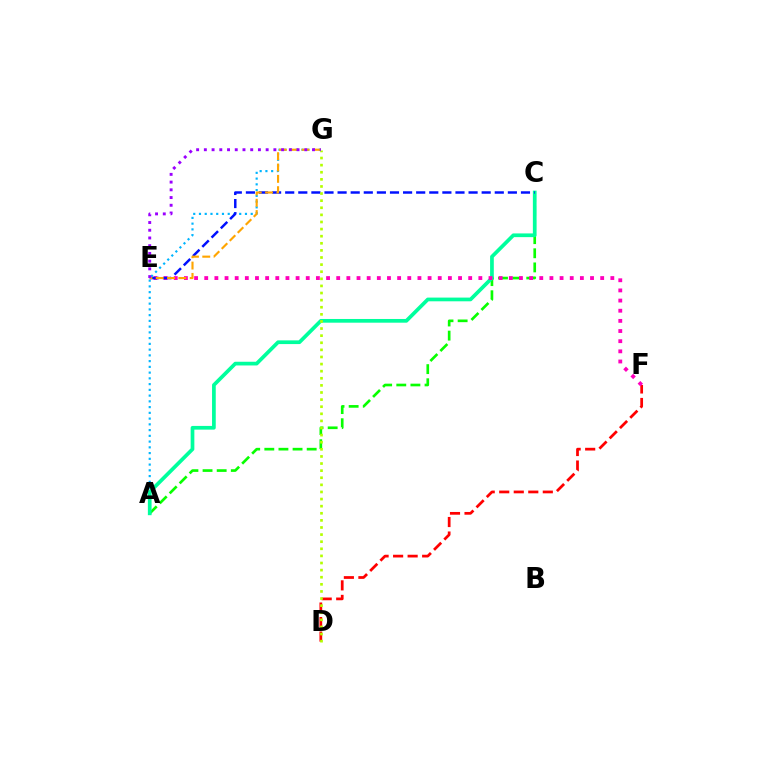{('A', 'G'): [{'color': '#00b5ff', 'line_style': 'dotted', 'thickness': 1.56}], ('A', 'C'): [{'color': '#08ff00', 'line_style': 'dashed', 'thickness': 1.92}, {'color': '#00ff9d', 'line_style': 'solid', 'thickness': 2.67}], ('D', 'F'): [{'color': '#ff0000', 'line_style': 'dashed', 'thickness': 1.97}], ('E', 'F'): [{'color': '#ff00bd', 'line_style': 'dotted', 'thickness': 2.76}], ('C', 'E'): [{'color': '#0010ff', 'line_style': 'dashed', 'thickness': 1.78}], ('E', 'G'): [{'color': '#ffa500', 'line_style': 'dashed', 'thickness': 1.54}, {'color': '#9b00ff', 'line_style': 'dotted', 'thickness': 2.1}], ('D', 'G'): [{'color': '#b3ff00', 'line_style': 'dotted', 'thickness': 1.93}]}